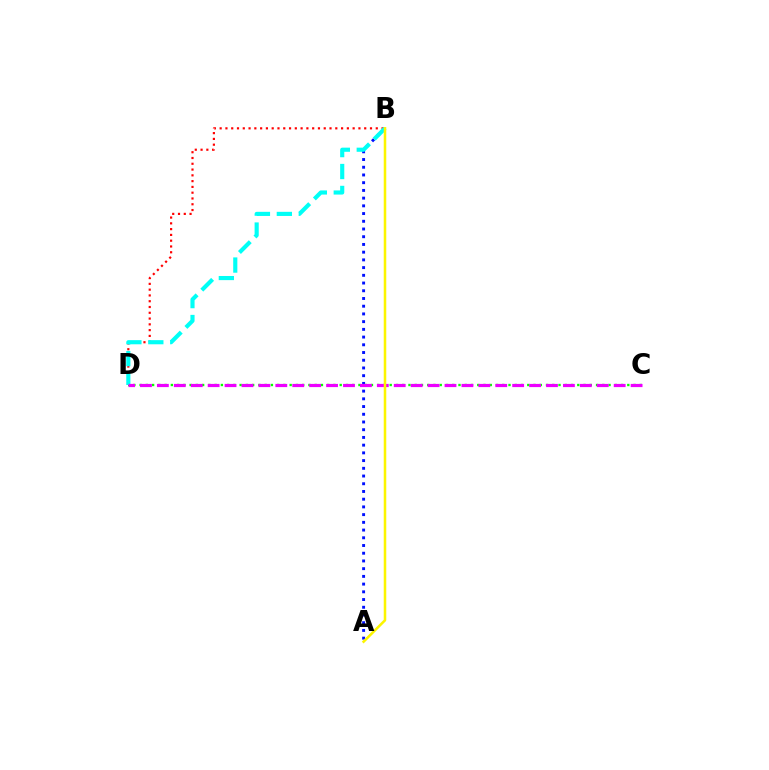{('A', 'B'): [{'color': '#0010ff', 'line_style': 'dotted', 'thickness': 2.1}, {'color': '#fcf500', 'line_style': 'solid', 'thickness': 1.83}], ('B', 'D'): [{'color': '#ff0000', 'line_style': 'dotted', 'thickness': 1.57}, {'color': '#00fff6', 'line_style': 'dashed', 'thickness': 2.98}], ('C', 'D'): [{'color': '#08ff00', 'line_style': 'dotted', 'thickness': 1.7}, {'color': '#ee00ff', 'line_style': 'dashed', 'thickness': 2.3}]}